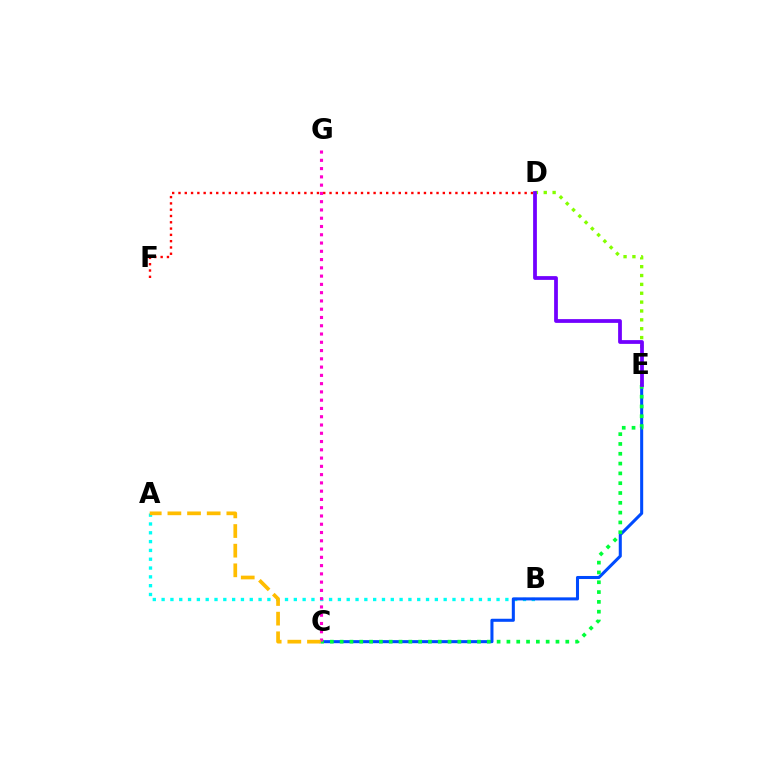{('D', 'E'): [{'color': '#84ff00', 'line_style': 'dotted', 'thickness': 2.41}, {'color': '#7200ff', 'line_style': 'solid', 'thickness': 2.71}], ('A', 'B'): [{'color': '#00fff6', 'line_style': 'dotted', 'thickness': 2.39}], ('D', 'F'): [{'color': '#ff0000', 'line_style': 'dotted', 'thickness': 1.71}], ('C', 'E'): [{'color': '#004bff', 'line_style': 'solid', 'thickness': 2.2}, {'color': '#00ff39', 'line_style': 'dotted', 'thickness': 2.67}], ('C', 'G'): [{'color': '#ff00cf', 'line_style': 'dotted', 'thickness': 2.25}], ('A', 'C'): [{'color': '#ffbd00', 'line_style': 'dashed', 'thickness': 2.67}]}